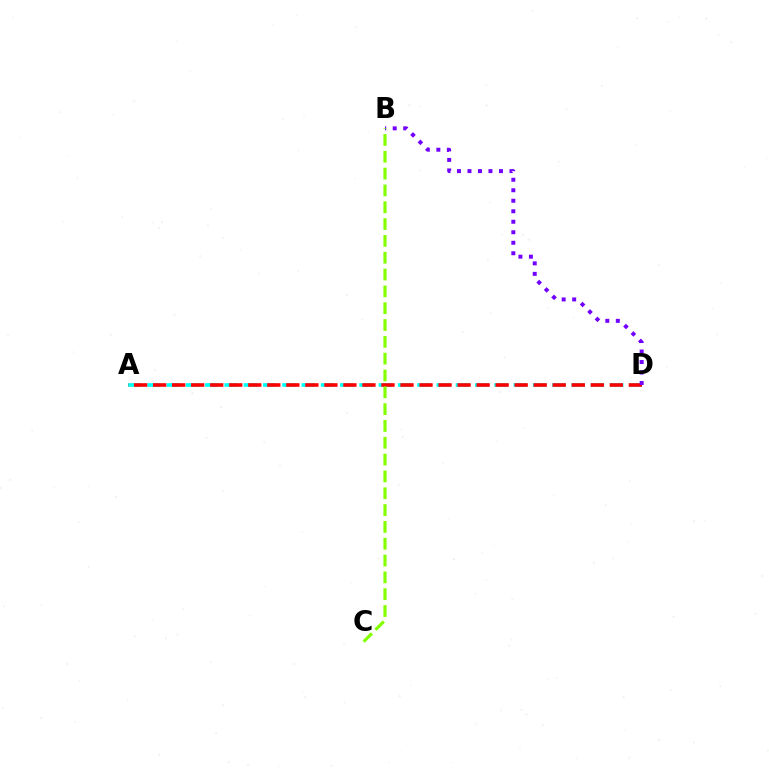{('A', 'D'): [{'color': '#00fff6', 'line_style': 'dashed', 'thickness': 2.62}, {'color': '#ff0000', 'line_style': 'dashed', 'thickness': 2.59}], ('B', 'D'): [{'color': '#7200ff', 'line_style': 'dotted', 'thickness': 2.85}], ('B', 'C'): [{'color': '#84ff00', 'line_style': 'dashed', 'thickness': 2.29}]}